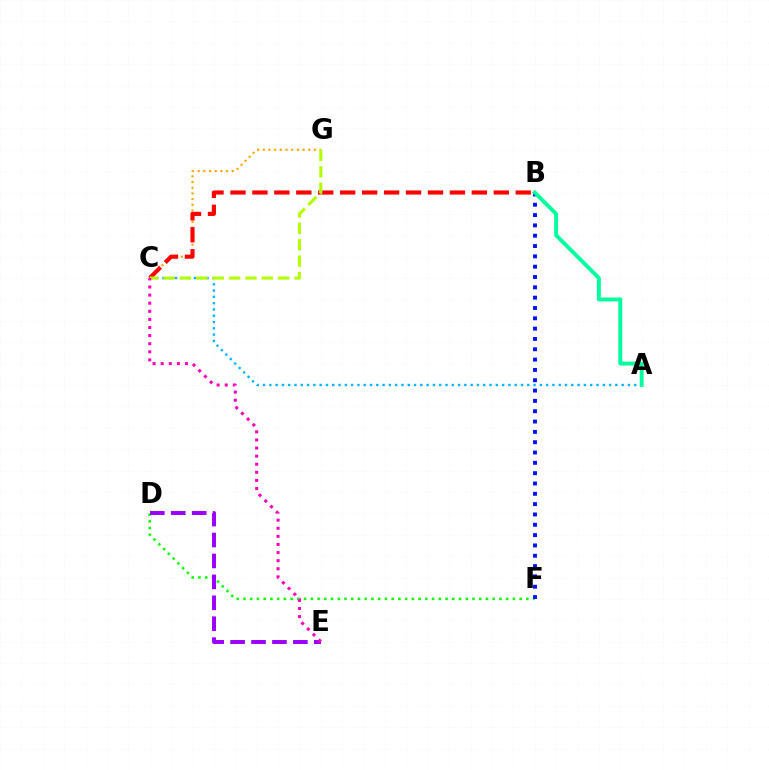{('A', 'C'): [{'color': '#00b5ff', 'line_style': 'dotted', 'thickness': 1.71}], ('D', 'F'): [{'color': '#08ff00', 'line_style': 'dotted', 'thickness': 1.83}], ('D', 'E'): [{'color': '#9b00ff', 'line_style': 'dashed', 'thickness': 2.84}], ('C', 'G'): [{'color': '#ffa500', 'line_style': 'dotted', 'thickness': 1.55}, {'color': '#b3ff00', 'line_style': 'dashed', 'thickness': 2.22}], ('B', 'C'): [{'color': '#ff0000', 'line_style': 'dashed', 'thickness': 2.98}], ('B', 'F'): [{'color': '#0010ff', 'line_style': 'dotted', 'thickness': 2.81}], ('C', 'E'): [{'color': '#ff00bd', 'line_style': 'dotted', 'thickness': 2.2}], ('A', 'B'): [{'color': '#00ff9d', 'line_style': 'solid', 'thickness': 2.81}]}